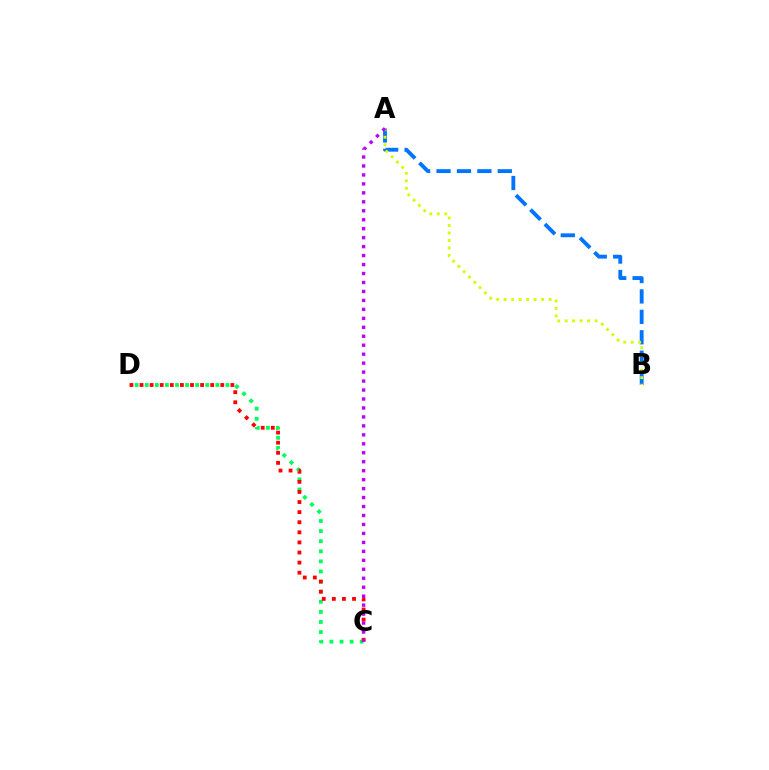{('A', 'B'): [{'color': '#0074ff', 'line_style': 'dashed', 'thickness': 2.77}, {'color': '#d1ff00', 'line_style': 'dotted', 'thickness': 2.04}], ('C', 'D'): [{'color': '#00ff5c', 'line_style': 'dotted', 'thickness': 2.74}, {'color': '#ff0000', 'line_style': 'dotted', 'thickness': 2.74}], ('A', 'C'): [{'color': '#b900ff', 'line_style': 'dotted', 'thickness': 2.44}]}